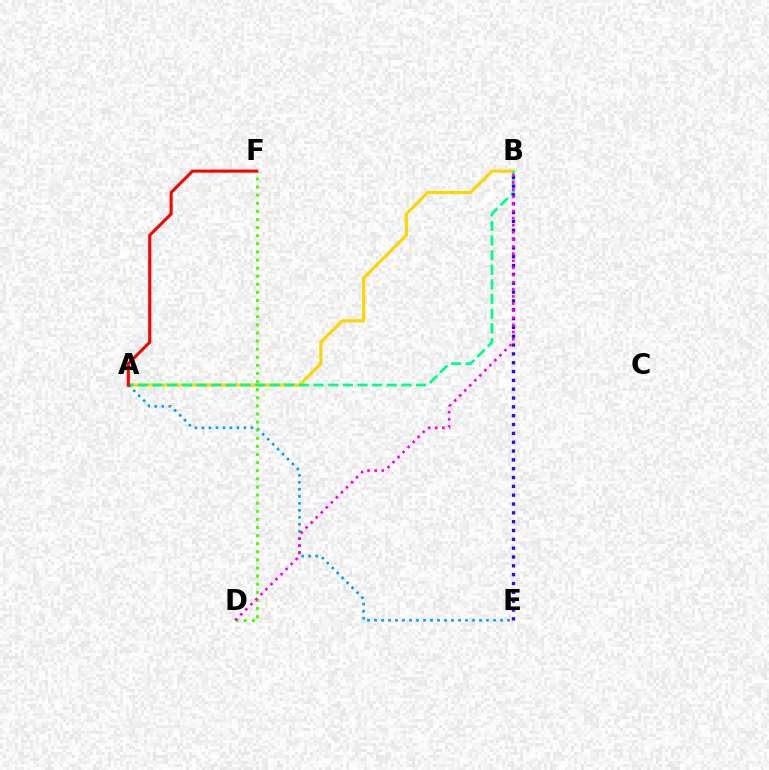{('A', 'B'): [{'color': '#ffd500', 'line_style': 'solid', 'thickness': 2.25}, {'color': '#00ff86', 'line_style': 'dashed', 'thickness': 1.99}], ('A', 'E'): [{'color': '#009eff', 'line_style': 'dotted', 'thickness': 1.9}], ('B', 'E'): [{'color': '#3700ff', 'line_style': 'dotted', 'thickness': 2.4}], ('D', 'F'): [{'color': '#4fff00', 'line_style': 'dotted', 'thickness': 2.2}], ('A', 'F'): [{'color': '#ff0000', 'line_style': 'solid', 'thickness': 2.22}], ('B', 'D'): [{'color': '#ff00ed', 'line_style': 'dotted', 'thickness': 1.93}]}